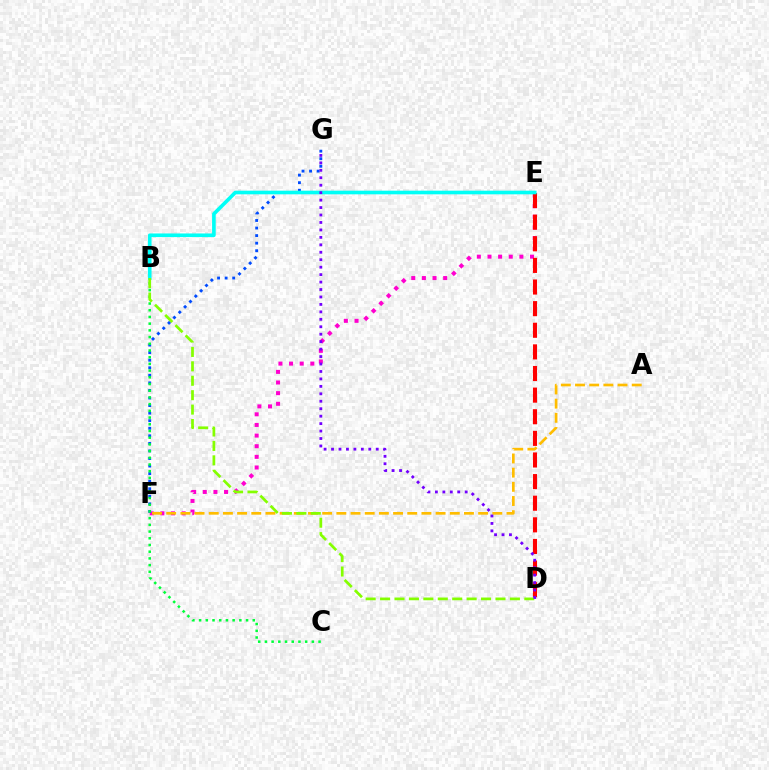{('E', 'F'): [{'color': '#ff00cf', 'line_style': 'dotted', 'thickness': 2.89}], ('D', 'E'): [{'color': '#ff0000', 'line_style': 'dashed', 'thickness': 2.94}], ('F', 'G'): [{'color': '#004bff', 'line_style': 'dotted', 'thickness': 2.05}], ('B', 'C'): [{'color': '#00ff39', 'line_style': 'dotted', 'thickness': 1.82}], ('A', 'F'): [{'color': '#ffbd00', 'line_style': 'dashed', 'thickness': 1.93}], ('B', 'E'): [{'color': '#00fff6', 'line_style': 'solid', 'thickness': 2.62}], ('B', 'D'): [{'color': '#84ff00', 'line_style': 'dashed', 'thickness': 1.96}], ('D', 'G'): [{'color': '#7200ff', 'line_style': 'dotted', 'thickness': 2.02}]}